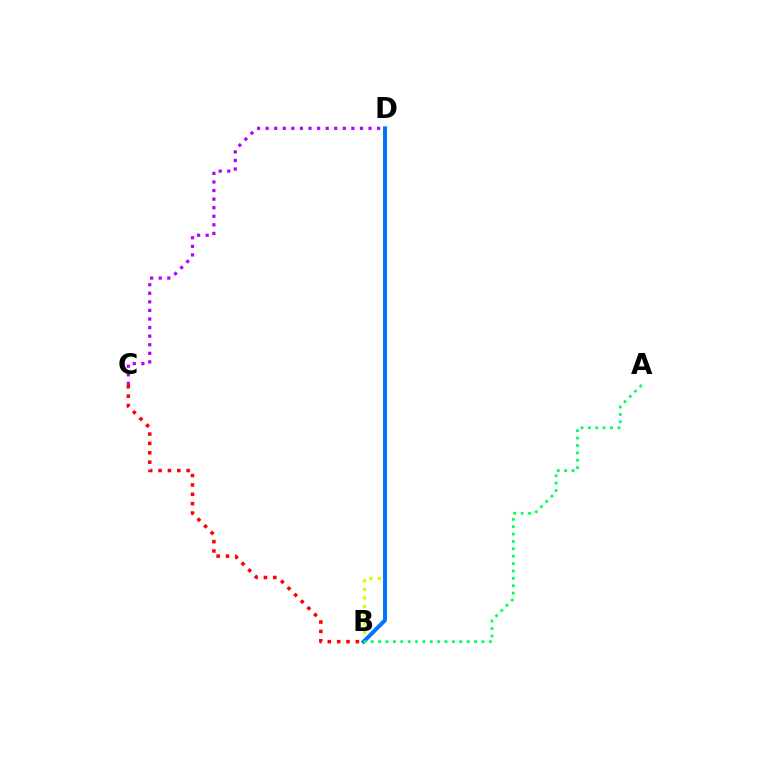{('C', 'D'): [{'color': '#b900ff', 'line_style': 'dotted', 'thickness': 2.33}], ('B', 'D'): [{'color': '#d1ff00', 'line_style': 'dotted', 'thickness': 2.33}, {'color': '#0074ff', 'line_style': 'solid', 'thickness': 2.85}], ('B', 'C'): [{'color': '#ff0000', 'line_style': 'dotted', 'thickness': 2.54}], ('A', 'B'): [{'color': '#00ff5c', 'line_style': 'dotted', 'thickness': 2.01}]}